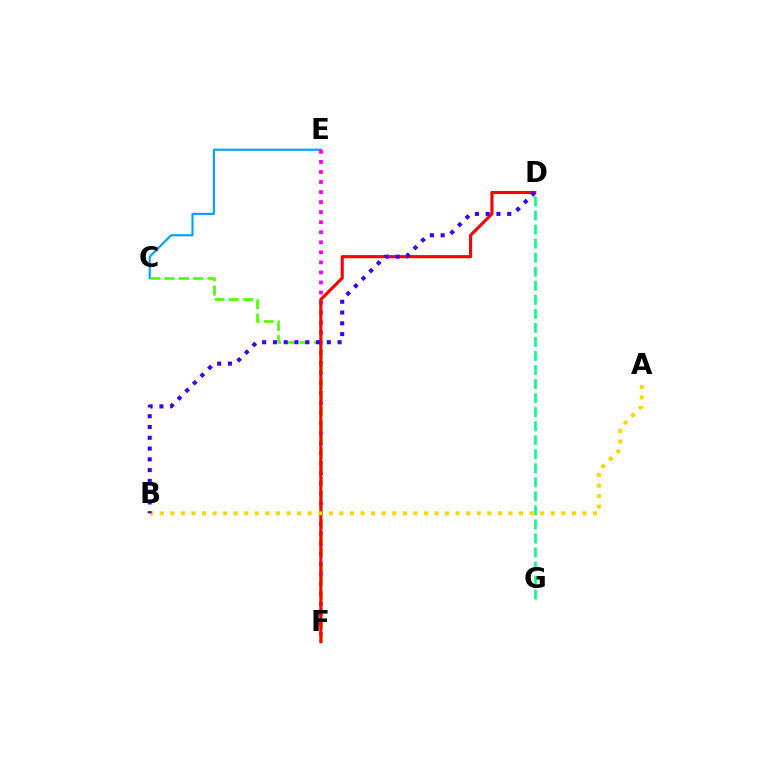{('C', 'E'): [{'color': '#009eff', 'line_style': 'solid', 'thickness': 1.52}], ('E', 'F'): [{'color': '#ff00ed', 'line_style': 'dotted', 'thickness': 2.73}], ('C', 'F'): [{'color': '#4fff00', 'line_style': 'dashed', 'thickness': 1.93}], ('D', 'F'): [{'color': '#ff0000', 'line_style': 'solid', 'thickness': 2.24}], ('D', 'G'): [{'color': '#00ff86', 'line_style': 'dashed', 'thickness': 1.91}], ('A', 'B'): [{'color': '#ffd500', 'line_style': 'dotted', 'thickness': 2.87}], ('B', 'D'): [{'color': '#3700ff', 'line_style': 'dotted', 'thickness': 2.93}]}